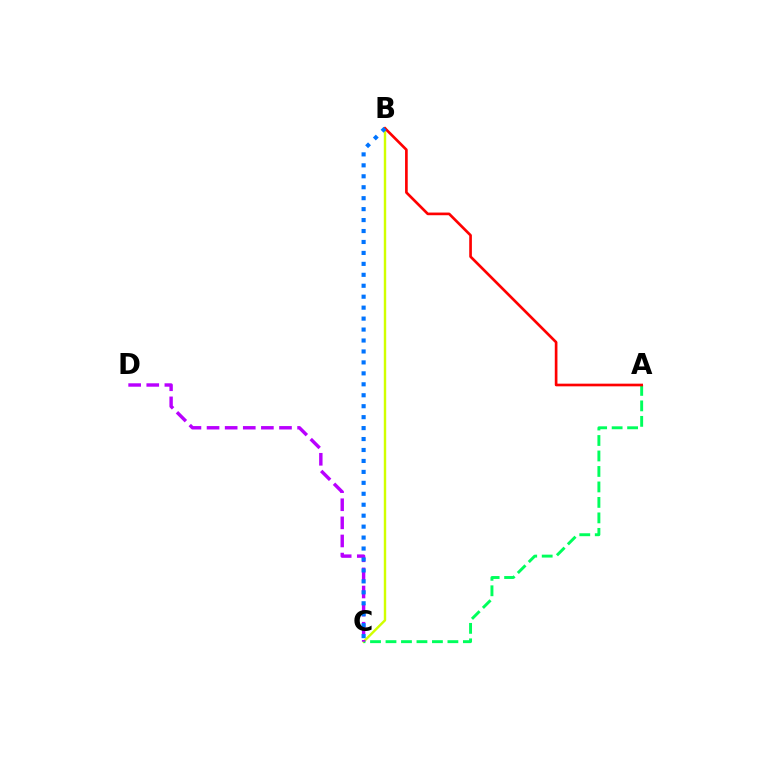{('B', 'C'): [{'color': '#d1ff00', 'line_style': 'solid', 'thickness': 1.74}, {'color': '#0074ff', 'line_style': 'dotted', 'thickness': 2.97}], ('A', 'C'): [{'color': '#00ff5c', 'line_style': 'dashed', 'thickness': 2.1}], ('C', 'D'): [{'color': '#b900ff', 'line_style': 'dashed', 'thickness': 2.46}], ('A', 'B'): [{'color': '#ff0000', 'line_style': 'solid', 'thickness': 1.92}]}